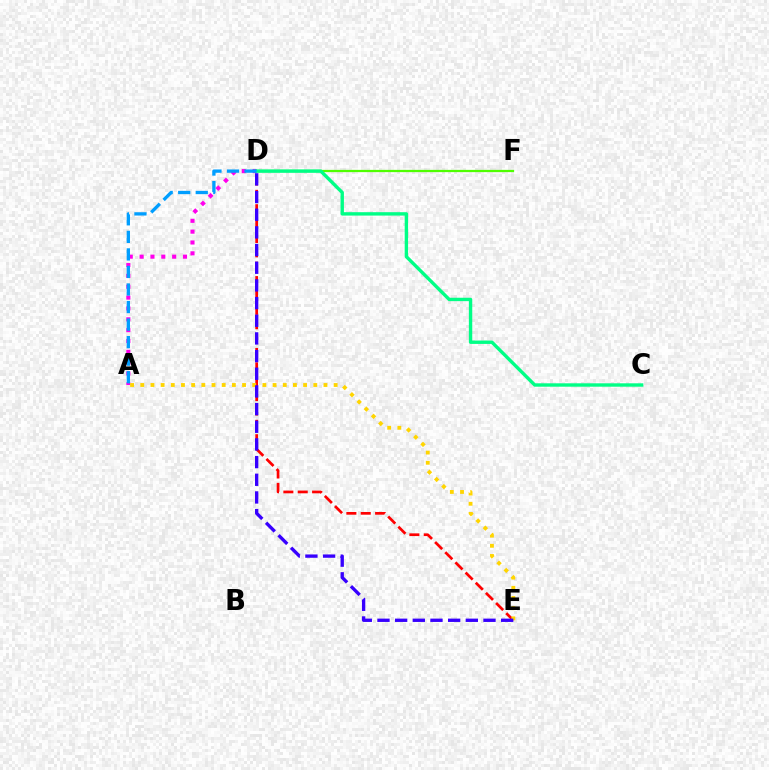{('A', 'D'): [{'color': '#ff00ed', 'line_style': 'dotted', 'thickness': 2.95}, {'color': '#009eff', 'line_style': 'dashed', 'thickness': 2.38}], ('D', 'F'): [{'color': '#4fff00', 'line_style': 'solid', 'thickness': 1.62}], ('D', 'E'): [{'color': '#ff0000', 'line_style': 'dashed', 'thickness': 1.95}, {'color': '#3700ff', 'line_style': 'dashed', 'thickness': 2.4}], ('C', 'D'): [{'color': '#00ff86', 'line_style': 'solid', 'thickness': 2.44}], ('A', 'E'): [{'color': '#ffd500', 'line_style': 'dotted', 'thickness': 2.77}]}